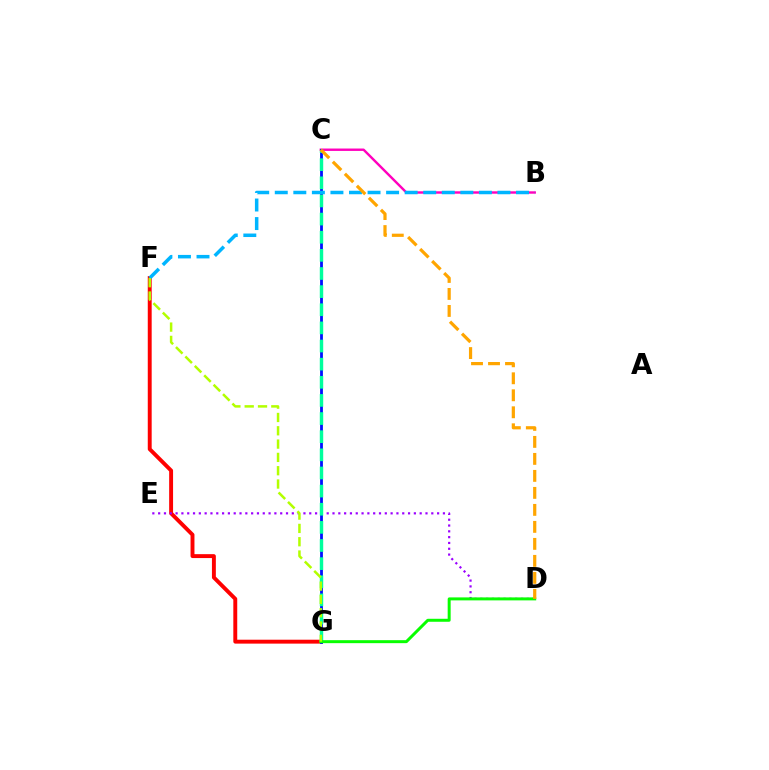{('B', 'C'): [{'color': '#ff00bd', 'line_style': 'solid', 'thickness': 1.73}], ('F', 'G'): [{'color': '#ff0000', 'line_style': 'solid', 'thickness': 2.82}, {'color': '#b3ff00', 'line_style': 'dashed', 'thickness': 1.81}], ('D', 'E'): [{'color': '#9b00ff', 'line_style': 'dotted', 'thickness': 1.58}], ('C', 'G'): [{'color': '#0010ff', 'line_style': 'solid', 'thickness': 2.02}, {'color': '#00ff9d', 'line_style': 'dashed', 'thickness': 2.46}], ('D', 'G'): [{'color': '#08ff00', 'line_style': 'solid', 'thickness': 2.15}], ('B', 'F'): [{'color': '#00b5ff', 'line_style': 'dashed', 'thickness': 2.52}], ('C', 'D'): [{'color': '#ffa500', 'line_style': 'dashed', 'thickness': 2.31}]}